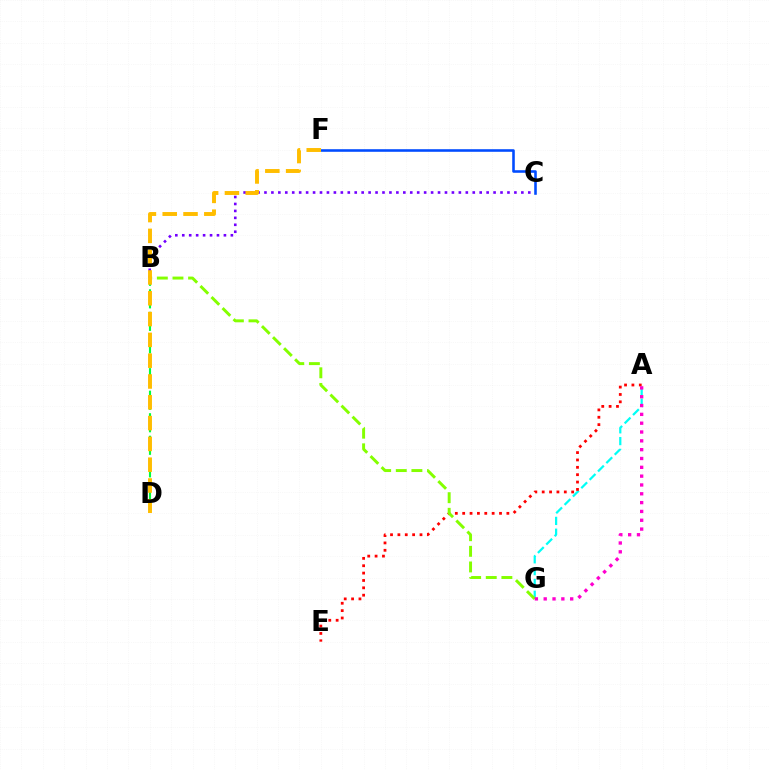{('B', 'C'): [{'color': '#7200ff', 'line_style': 'dotted', 'thickness': 1.89}], ('C', 'F'): [{'color': '#004bff', 'line_style': 'solid', 'thickness': 1.85}], ('A', 'G'): [{'color': '#00fff6', 'line_style': 'dashed', 'thickness': 1.61}, {'color': '#ff00cf', 'line_style': 'dotted', 'thickness': 2.4}], ('B', 'D'): [{'color': '#00ff39', 'line_style': 'dashed', 'thickness': 1.53}], ('A', 'E'): [{'color': '#ff0000', 'line_style': 'dotted', 'thickness': 2.0}], ('B', 'G'): [{'color': '#84ff00', 'line_style': 'dashed', 'thickness': 2.12}], ('D', 'F'): [{'color': '#ffbd00', 'line_style': 'dashed', 'thickness': 2.83}]}